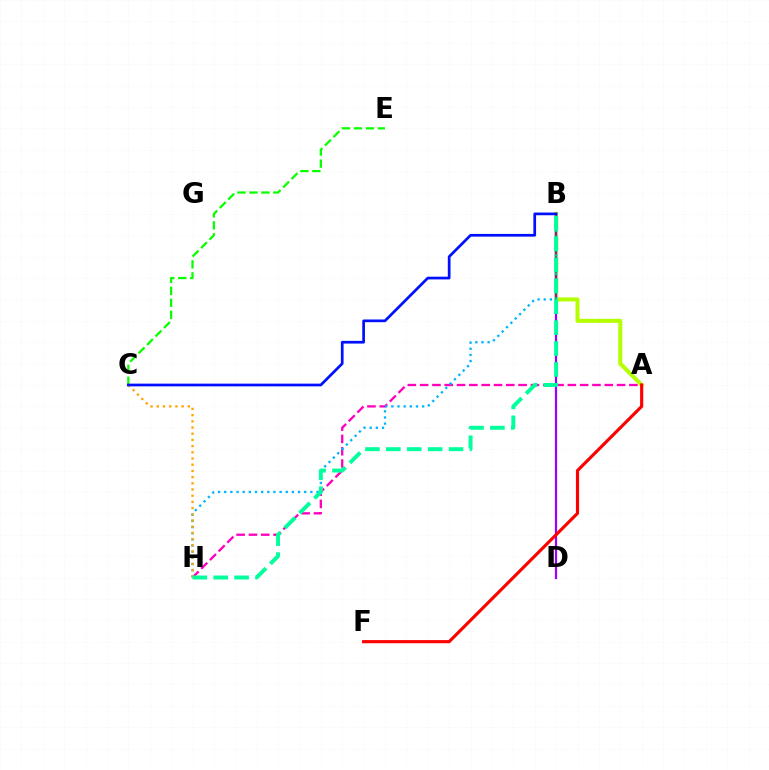{('A', 'B'): [{'color': '#b3ff00', 'line_style': 'solid', 'thickness': 2.9}], ('B', 'D'): [{'color': '#9b00ff', 'line_style': 'solid', 'thickness': 1.6}], ('A', 'H'): [{'color': '#ff00bd', 'line_style': 'dashed', 'thickness': 1.67}], ('B', 'H'): [{'color': '#00b5ff', 'line_style': 'dotted', 'thickness': 1.67}, {'color': '#00ff9d', 'line_style': 'dashed', 'thickness': 2.84}], ('C', 'H'): [{'color': '#ffa500', 'line_style': 'dotted', 'thickness': 1.68}], ('C', 'E'): [{'color': '#08ff00', 'line_style': 'dashed', 'thickness': 1.63}], ('B', 'C'): [{'color': '#0010ff', 'line_style': 'solid', 'thickness': 1.95}], ('A', 'F'): [{'color': '#ff0000', 'line_style': 'solid', 'thickness': 2.26}]}